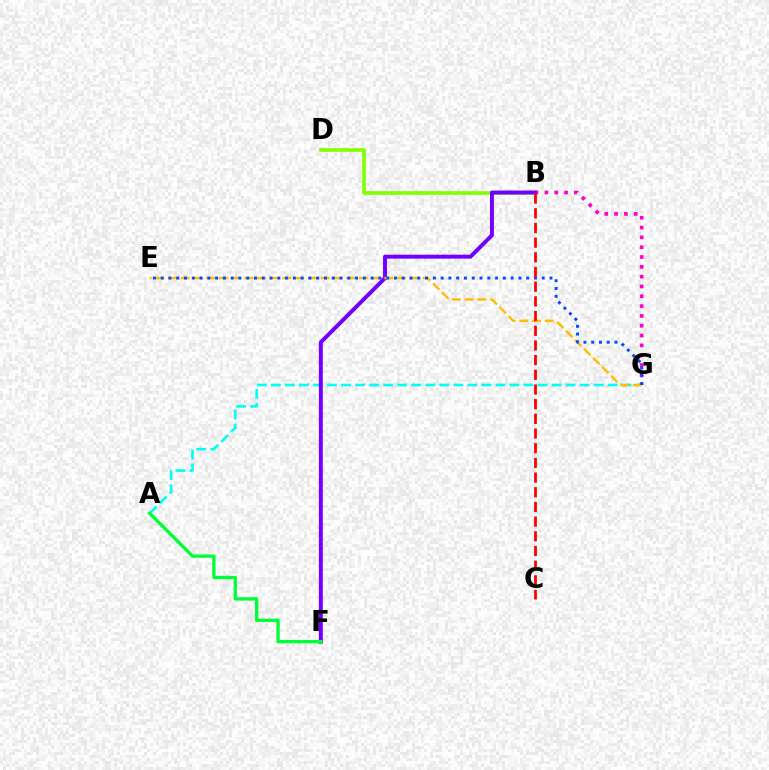{('B', 'D'): [{'color': '#84ff00', 'line_style': 'solid', 'thickness': 2.64}], ('A', 'G'): [{'color': '#00fff6', 'line_style': 'dashed', 'thickness': 1.91}], ('B', 'G'): [{'color': '#ff00cf', 'line_style': 'dotted', 'thickness': 2.67}], ('B', 'F'): [{'color': '#7200ff', 'line_style': 'solid', 'thickness': 2.84}], ('A', 'F'): [{'color': '#00ff39', 'line_style': 'solid', 'thickness': 2.4}], ('E', 'G'): [{'color': '#ffbd00', 'line_style': 'dashed', 'thickness': 1.73}, {'color': '#004bff', 'line_style': 'dotted', 'thickness': 2.11}], ('B', 'C'): [{'color': '#ff0000', 'line_style': 'dashed', 'thickness': 1.99}]}